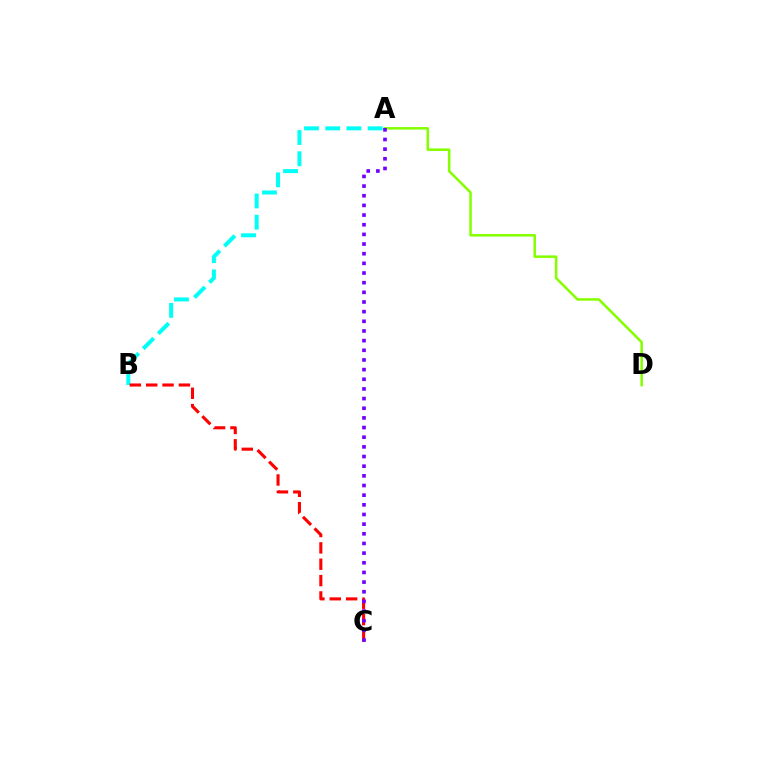{('A', 'B'): [{'color': '#00fff6', 'line_style': 'dashed', 'thickness': 2.89}], ('A', 'D'): [{'color': '#84ff00', 'line_style': 'solid', 'thickness': 1.82}], ('B', 'C'): [{'color': '#ff0000', 'line_style': 'dashed', 'thickness': 2.22}], ('A', 'C'): [{'color': '#7200ff', 'line_style': 'dotted', 'thickness': 2.62}]}